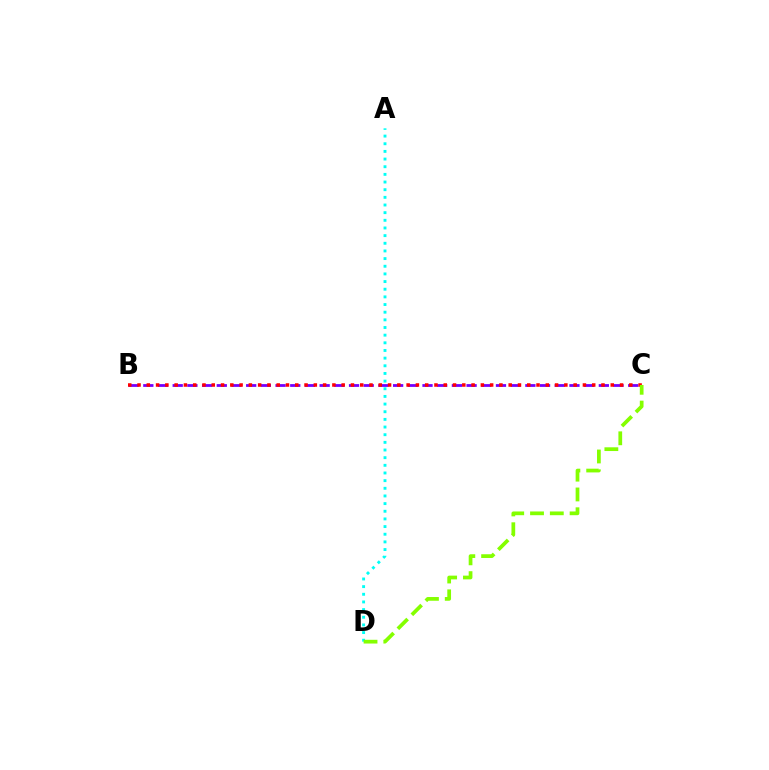{('A', 'D'): [{'color': '#00fff6', 'line_style': 'dotted', 'thickness': 2.08}], ('B', 'C'): [{'color': '#7200ff', 'line_style': 'dashed', 'thickness': 2.0}, {'color': '#ff0000', 'line_style': 'dotted', 'thickness': 2.52}], ('C', 'D'): [{'color': '#84ff00', 'line_style': 'dashed', 'thickness': 2.69}]}